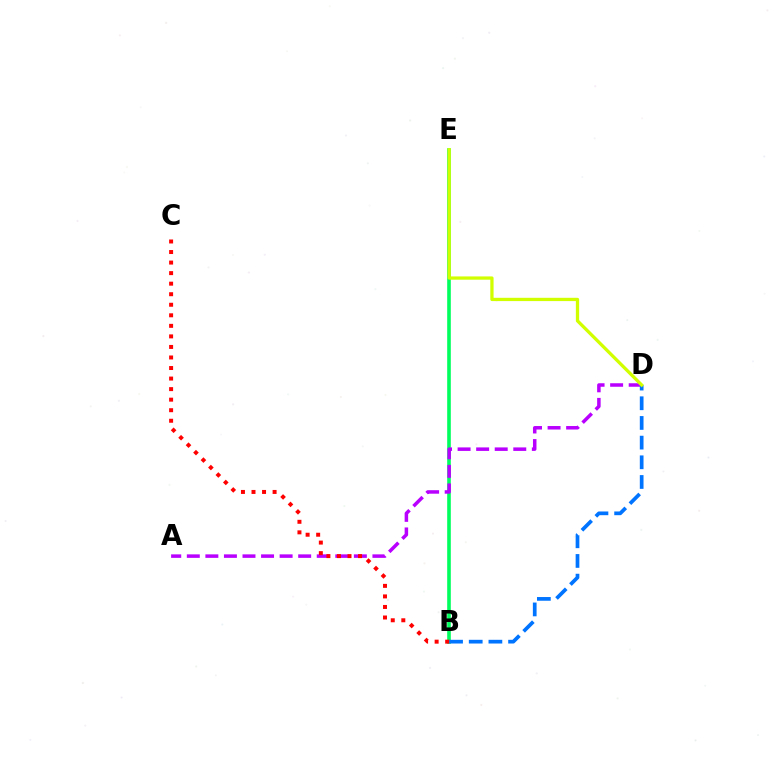{('B', 'E'): [{'color': '#00ff5c', 'line_style': 'solid', 'thickness': 2.61}], ('A', 'D'): [{'color': '#b900ff', 'line_style': 'dashed', 'thickness': 2.52}], ('B', 'D'): [{'color': '#0074ff', 'line_style': 'dashed', 'thickness': 2.67}], ('D', 'E'): [{'color': '#d1ff00', 'line_style': 'solid', 'thickness': 2.36}], ('B', 'C'): [{'color': '#ff0000', 'line_style': 'dotted', 'thickness': 2.87}]}